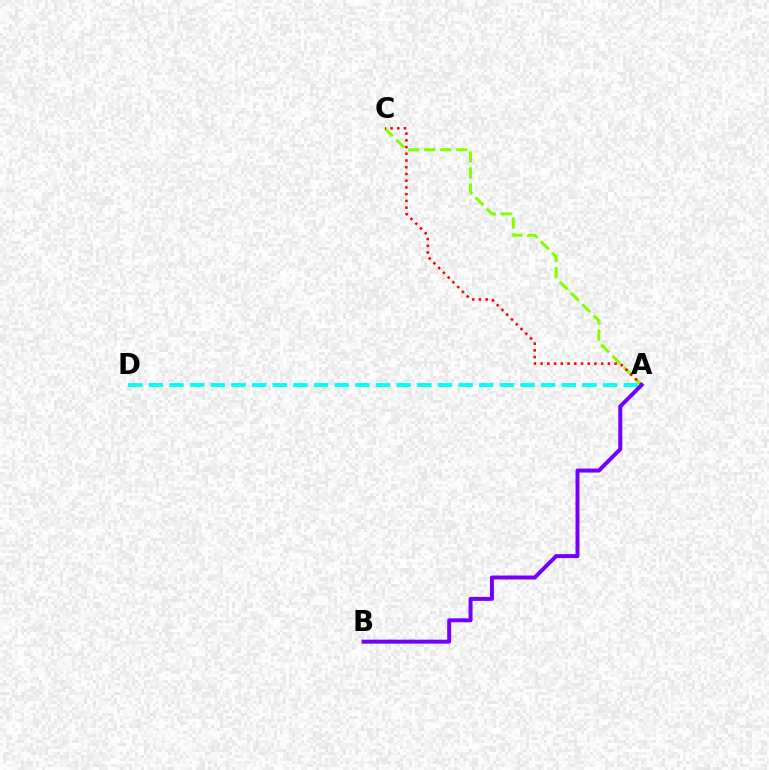{('A', 'D'): [{'color': '#00fff6', 'line_style': 'dashed', 'thickness': 2.81}], ('A', 'C'): [{'color': '#84ff00', 'line_style': 'dashed', 'thickness': 2.18}, {'color': '#ff0000', 'line_style': 'dotted', 'thickness': 1.83}], ('A', 'B'): [{'color': '#7200ff', 'line_style': 'solid', 'thickness': 2.86}]}